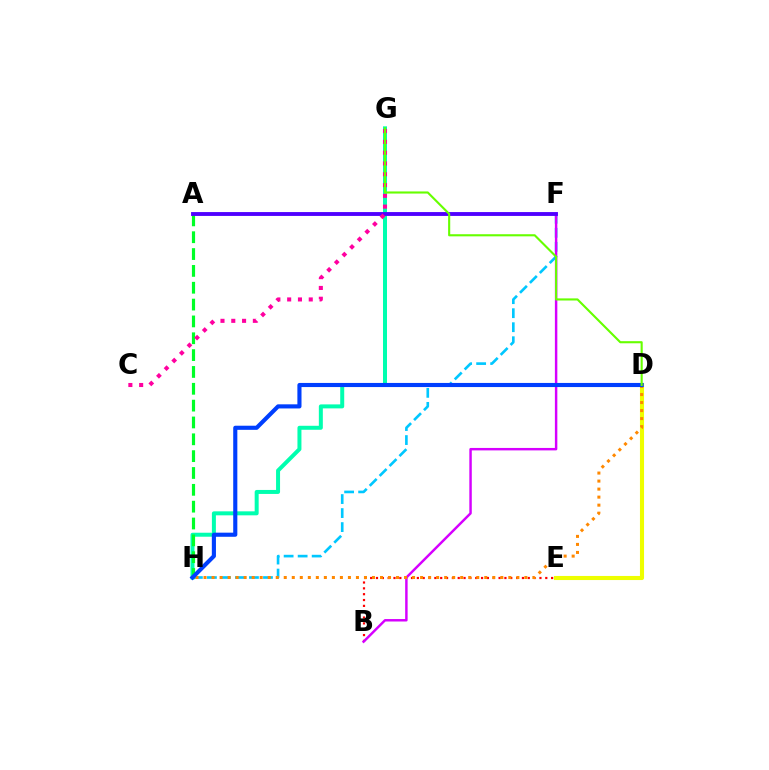{('B', 'E'): [{'color': '#ff0000', 'line_style': 'dotted', 'thickness': 1.59}], ('F', 'H'): [{'color': '#00c7ff', 'line_style': 'dashed', 'thickness': 1.9}], ('D', 'E'): [{'color': '#eeff00', 'line_style': 'solid', 'thickness': 2.95}], ('G', 'H'): [{'color': '#00ffaf', 'line_style': 'solid', 'thickness': 2.87}], ('A', 'H'): [{'color': '#00ff27', 'line_style': 'dashed', 'thickness': 2.29}], ('B', 'F'): [{'color': '#d600ff', 'line_style': 'solid', 'thickness': 1.77}], ('A', 'F'): [{'color': '#4f00ff', 'line_style': 'solid', 'thickness': 2.78}], ('C', 'G'): [{'color': '#ff00a0', 'line_style': 'dotted', 'thickness': 2.93}], ('D', 'H'): [{'color': '#ff8800', 'line_style': 'dotted', 'thickness': 2.18}, {'color': '#003fff', 'line_style': 'solid', 'thickness': 2.97}], ('D', 'G'): [{'color': '#66ff00', 'line_style': 'solid', 'thickness': 1.52}]}